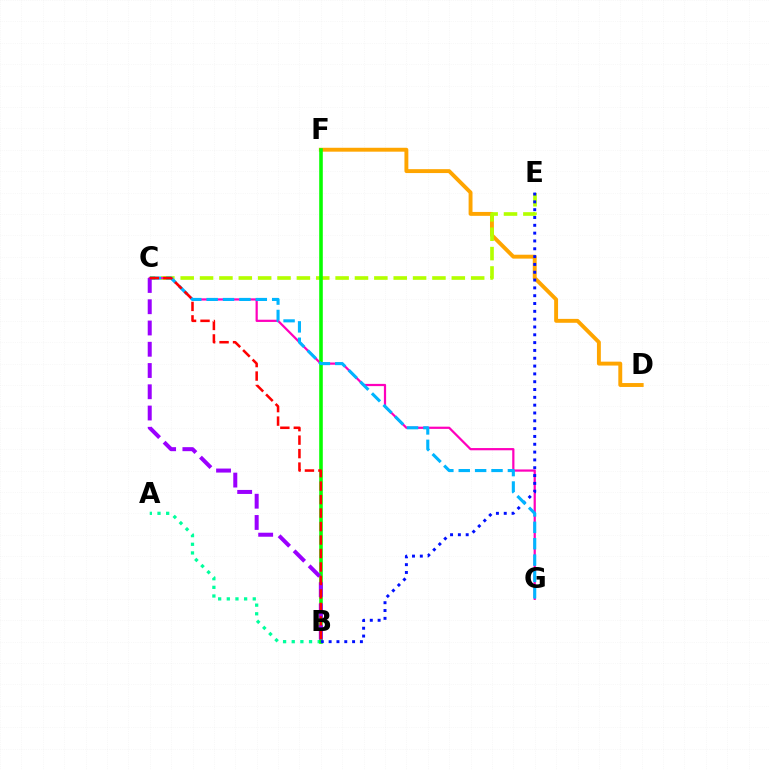{('D', 'F'): [{'color': '#ffa500', 'line_style': 'solid', 'thickness': 2.81}], ('C', 'E'): [{'color': '#b3ff00', 'line_style': 'dashed', 'thickness': 2.63}], ('A', 'B'): [{'color': '#00ff9d', 'line_style': 'dotted', 'thickness': 2.35}], ('C', 'G'): [{'color': '#ff00bd', 'line_style': 'solid', 'thickness': 1.6}, {'color': '#00b5ff', 'line_style': 'dashed', 'thickness': 2.23}], ('B', 'F'): [{'color': '#08ff00', 'line_style': 'solid', 'thickness': 2.58}], ('B', 'E'): [{'color': '#0010ff', 'line_style': 'dotted', 'thickness': 2.12}], ('B', 'C'): [{'color': '#9b00ff', 'line_style': 'dashed', 'thickness': 2.89}, {'color': '#ff0000', 'line_style': 'dashed', 'thickness': 1.83}]}